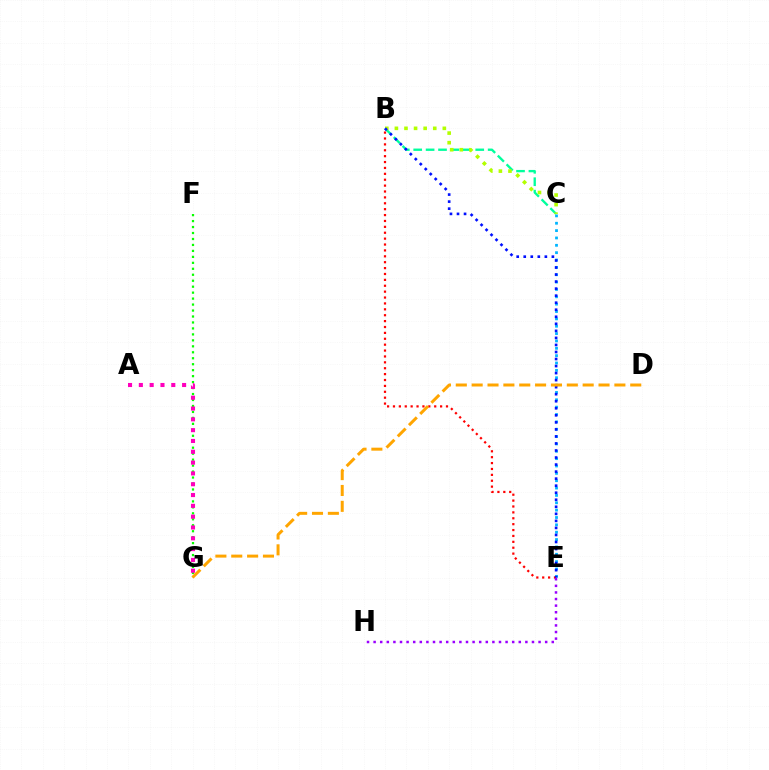{('C', 'E'): [{'color': '#00b5ff', 'line_style': 'dotted', 'thickness': 2.0}], ('B', 'C'): [{'color': '#00ff9d', 'line_style': 'dashed', 'thickness': 1.69}, {'color': '#b3ff00', 'line_style': 'dotted', 'thickness': 2.61}], ('B', 'E'): [{'color': '#ff0000', 'line_style': 'dotted', 'thickness': 1.6}, {'color': '#0010ff', 'line_style': 'dotted', 'thickness': 1.91}], ('F', 'G'): [{'color': '#08ff00', 'line_style': 'dotted', 'thickness': 1.62}], ('E', 'H'): [{'color': '#9b00ff', 'line_style': 'dotted', 'thickness': 1.79}], ('A', 'G'): [{'color': '#ff00bd', 'line_style': 'dotted', 'thickness': 2.94}], ('D', 'G'): [{'color': '#ffa500', 'line_style': 'dashed', 'thickness': 2.15}]}